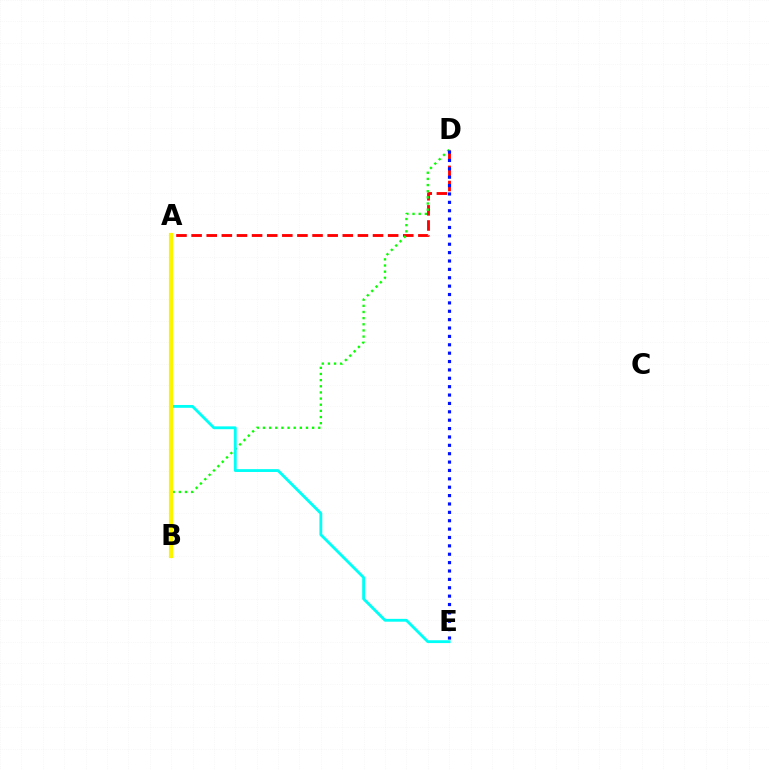{('A', 'D'): [{'color': '#ff0000', 'line_style': 'dashed', 'thickness': 2.05}], ('B', 'D'): [{'color': '#08ff00', 'line_style': 'dotted', 'thickness': 1.67}], ('A', 'B'): [{'color': '#ee00ff', 'line_style': 'dotted', 'thickness': 1.71}, {'color': '#fcf500', 'line_style': 'solid', 'thickness': 3.0}], ('A', 'E'): [{'color': '#00fff6', 'line_style': 'solid', 'thickness': 2.04}], ('D', 'E'): [{'color': '#0010ff', 'line_style': 'dotted', 'thickness': 2.28}]}